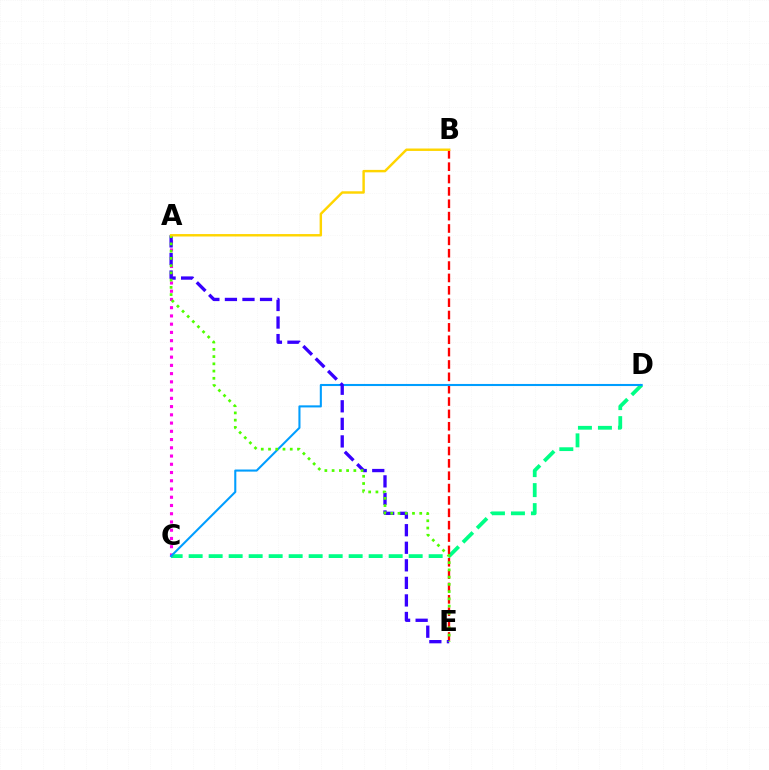{('C', 'D'): [{'color': '#00ff86', 'line_style': 'dashed', 'thickness': 2.72}, {'color': '#009eff', 'line_style': 'solid', 'thickness': 1.5}], ('B', 'E'): [{'color': '#ff0000', 'line_style': 'dashed', 'thickness': 1.68}], ('A', 'C'): [{'color': '#ff00ed', 'line_style': 'dotted', 'thickness': 2.24}], ('A', 'E'): [{'color': '#3700ff', 'line_style': 'dashed', 'thickness': 2.38}, {'color': '#4fff00', 'line_style': 'dotted', 'thickness': 1.97}], ('A', 'B'): [{'color': '#ffd500', 'line_style': 'solid', 'thickness': 1.76}]}